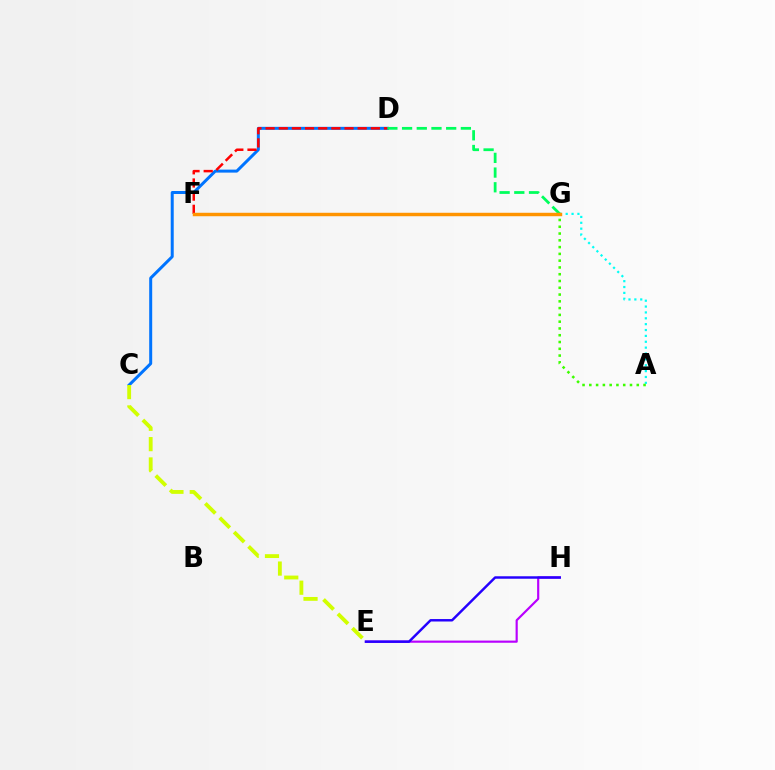{('C', 'D'): [{'color': '#0074ff', 'line_style': 'solid', 'thickness': 2.16}], ('D', 'F'): [{'color': '#ff0000', 'line_style': 'dashed', 'thickness': 1.79}], ('E', 'H'): [{'color': '#b900ff', 'line_style': 'solid', 'thickness': 1.56}, {'color': '#2500ff', 'line_style': 'solid', 'thickness': 1.77}], ('A', 'G'): [{'color': '#00fff6', 'line_style': 'dotted', 'thickness': 1.59}, {'color': '#3dff00', 'line_style': 'dotted', 'thickness': 1.84}], ('C', 'E'): [{'color': '#d1ff00', 'line_style': 'dashed', 'thickness': 2.76}], ('F', 'G'): [{'color': '#ff00ac', 'line_style': 'solid', 'thickness': 2.15}, {'color': '#ff9400', 'line_style': 'solid', 'thickness': 2.48}], ('D', 'G'): [{'color': '#00ff5c', 'line_style': 'dashed', 'thickness': 2.0}]}